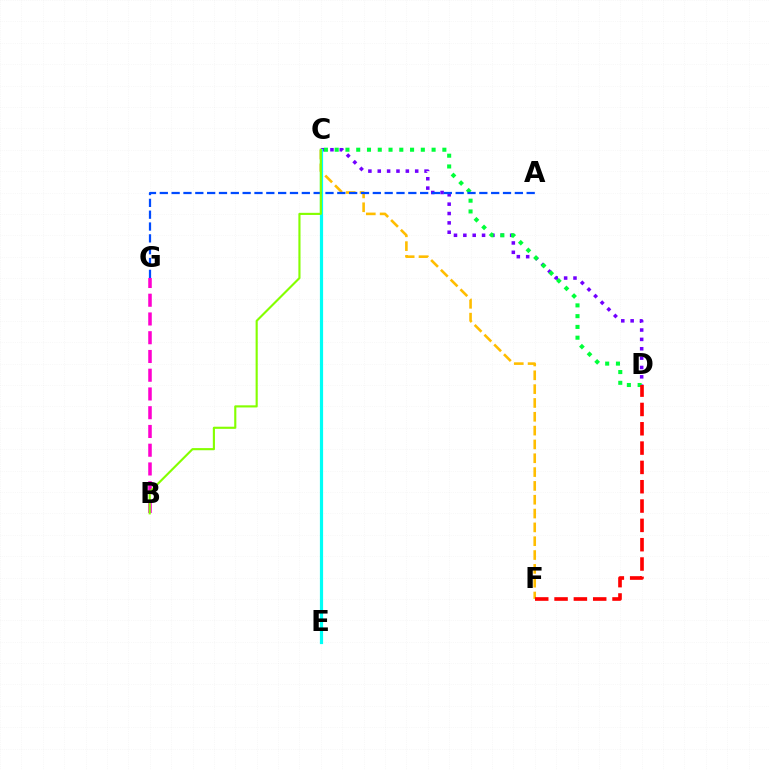{('C', 'D'): [{'color': '#7200ff', 'line_style': 'dotted', 'thickness': 2.54}, {'color': '#00ff39', 'line_style': 'dotted', 'thickness': 2.93}], ('C', 'F'): [{'color': '#ffbd00', 'line_style': 'dashed', 'thickness': 1.88}], ('D', 'F'): [{'color': '#ff0000', 'line_style': 'dashed', 'thickness': 2.62}], ('B', 'G'): [{'color': '#ff00cf', 'line_style': 'dashed', 'thickness': 2.55}], ('C', 'E'): [{'color': '#00fff6', 'line_style': 'solid', 'thickness': 2.3}], ('A', 'G'): [{'color': '#004bff', 'line_style': 'dashed', 'thickness': 1.61}], ('B', 'C'): [{'color': '#84ff00', 'line_style': 'solid', 'thickness': 1.54}]}